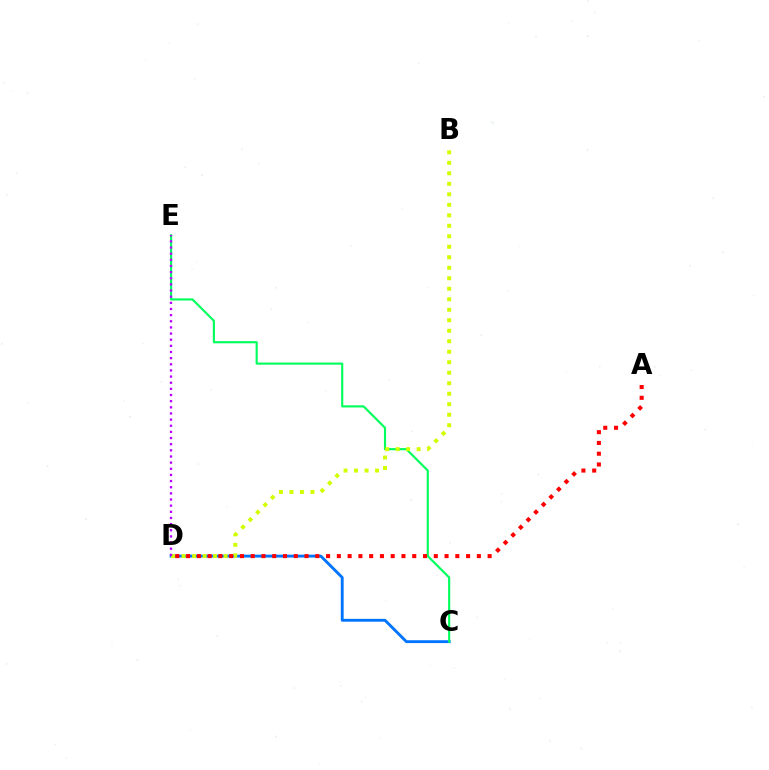{('C', 'D'): [{'color': '#0074ff', 'line_style': 'solid', 'thickness': 2.06}], ('C', 'E'): [{'color': '#00ff5c', 'line_style': 'solid', 'thickness': 1.54}], ('B', 'D'): [{'color': '#d1ff00', 'line_style': 'dotted', 'thickness': 2.85}], ('A', 'D'): [{'color': '#ff0000', 'line_style': 'dotted', 'thickness': 2.93}], ('D', 'E'): [{'color': '#b900ff', 'line_style': 'dotted', 'thickness': 1.67}]}